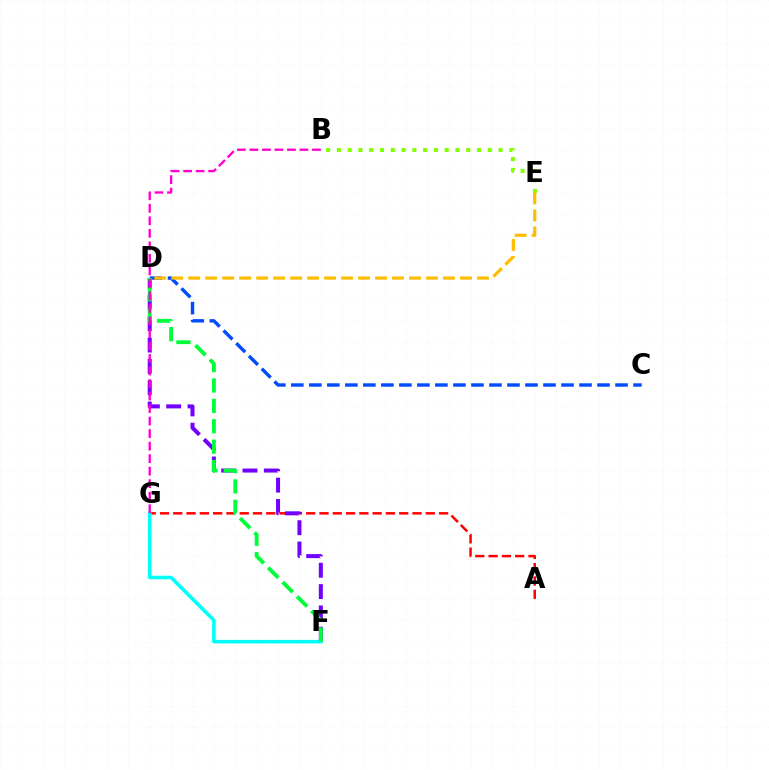{('A', 'G'): [{'color': '#ff0000', 'line_style': 'dashed', 'thickness': 1.81}], ('D', 'F'): [{'color': '#7200ff', 'line_style': 'dashed', 'thickness': 2.9}, {'color': '#00ff39', 'line_style': 'dashed', 'thickness': 2.77}], ('C', 'D'): [{'color': '#004bff', 'line_style': 'dashed', 'thickness': 2.45}], ('F', 'G'): [{'color': '#00fff6', 'line_style': 'solid', 'thickness': 2.58}], ('B', 'E'): [{'color': '#84ff00', 'line_style': 'dotted', 'thickness': 2.93}], ('B', 'G'): [{'color': '#ff00cf', 'line_style': 'dashed', 'thickness': 1.7}], ('D', 'E'): [{'color': '#ffbd00', 'line_style': 'dashed', 'thickness': 2.31}]}